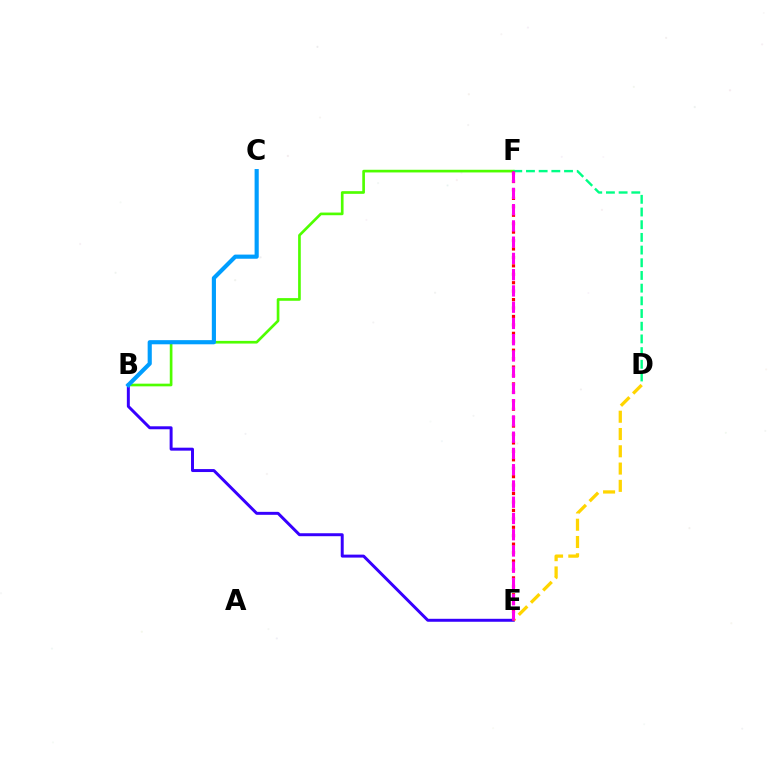{('B', 'E'): [{'color': '#3700ff', 'line_style': 'solid', 'thickness': 2.13}], ('B', 'F'): [{'color': '#4fff00', 'line_style': 'solid', 'thickness': 1.92}], ('D', 'E'): [{'color': '#ffd500', 'line_style': 'dashed', 'thickness': 2.35}], ('D', 'F'): [{'color': '#00ff86', 'line_style': 'dashed', 'thickness': 1.72}], ('E', 'F'): [{'color': '#ff0000', 'line_style': 'dotted', 'thickness': 2.29}, {'color': '#ff00ed', 'line_style': 'dashed', 'thickness': 2.21}], ('B', 'C'): [{'color': '#009eff', 'line_style': 'solid', 'thickness': 2.98}]}